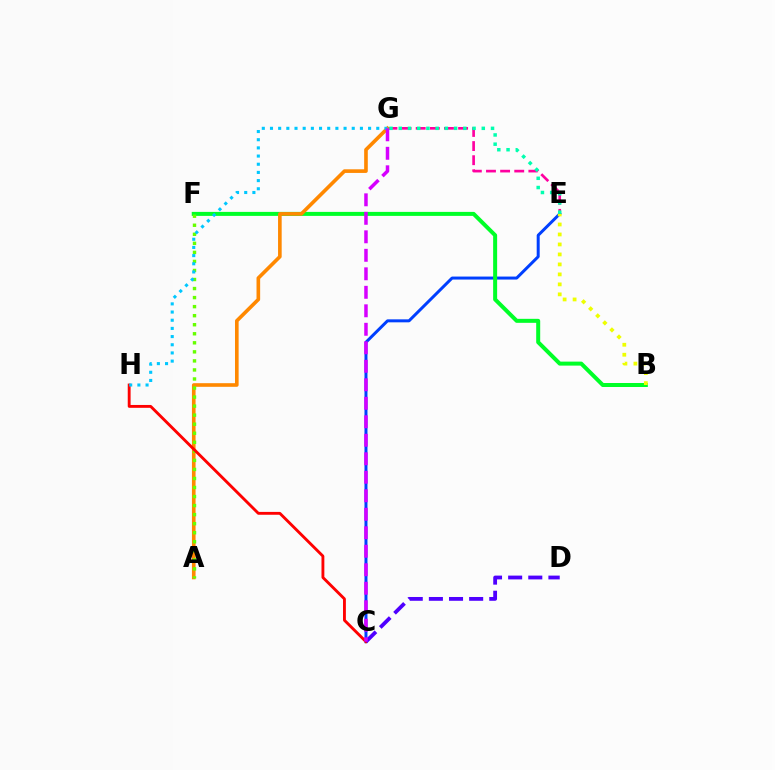{('C', 'E'): [{'color': '#003fff', 'line_style': 'solid', 'thickness': 2.15}], ('B', 'F'): [{'color': '#00ff27', 'line_style': 'solid', 'thickness': 2.88}], ('E', 'G'): [{'color': '#ff00a0', 'line_style': 'dashed', 'thickness': 1.92}, {'color': '#00ffaf', 'line_style': 'dotted', 'thickness': 2.51}], ('B', 'E'): [{'color': '#eeff00', 'line_style': 'dotted', 'thickness': 2.71}], ('A', 'G'): [{'color': '#ff8800', 'line_style': 'solid', 'thickness': 2.61}], ('A', 'F'): [{'color': '#66ff00', 'line_style': 'dotted', 'thickness': 2.46}], ('C', 'H'): [{'color': '#ff0000', 'line_style': 'solid', 'thickness': 2.06}], ('G', 'H'): [{'color': '#00c7ff', 'line_style': 'dotted', 'thickness': 2.22}], ('C', 'D'): [{'color': '#4f00ff', 'line_style': 'dashed', 'thickness': 2.73}], ('C', 'G'): [{'color': '#d600ff', 'line_style': 'dashed', 'thickness': 2.51}]}